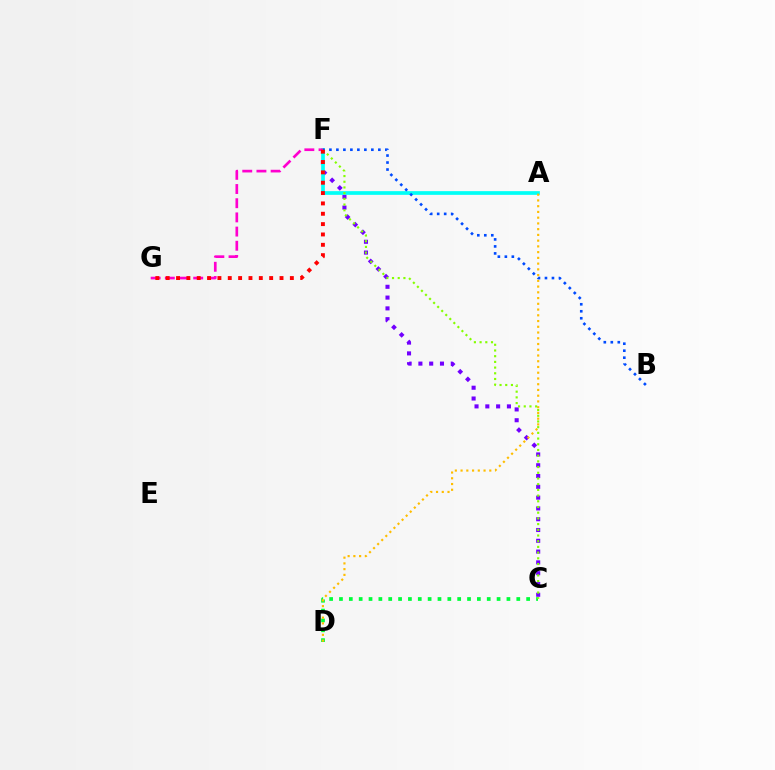{('C', 'D'): [{'color': '#00ff39', 'line_style': 'dotted', 'thickness': 2.68}], ('C', 'F'): [{'color': '#7200ff', 'line_style': 'dotted', 'thickness': 2.93}, {'color': '#84ff00', 'line_style': 'dotted', 'thickness': 1.55}], ('A', 'F'): [{'color': '#00fff6', 'line_style': 'solid', 'thickness': 2.65}], ('A', 'D'): [{'color': '#ffbd00', 'line_style': 'dotted', 'thickness': 1.56}], ('F', 'G'): [{'color': '#ff00cf', 'line_style': 'dashed', 'thickness': 1.93}, {'color': '#ff0000', 'line_style': 'dotted', 'thickness': 2.81}], ('B', 'F'): [{'color': '#004bff', 'line_style': 'dotted', 'thickness': 1.9}]}